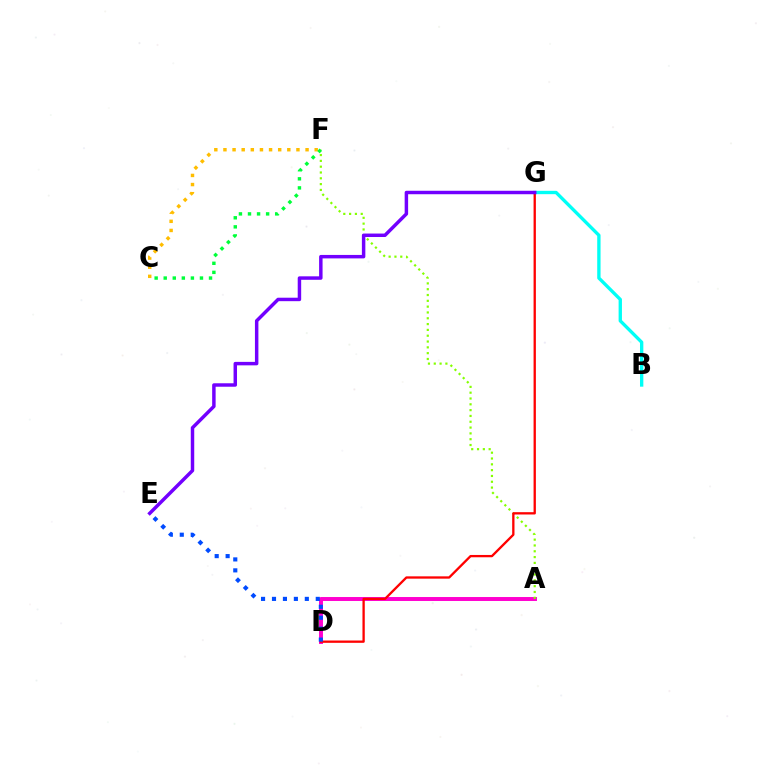{('A', 'D'): [{'color': '#ff00cf', 'line_style': 'solid', 'thickness': 2.84}], ('B', 'G'): [{'color': '#00fff6', 'line_style': 'solid', 'thickness': 2.41}], ('A', 'F'): [{'color': '#84ff00', 'line_style': 'dotted', 'thickness': 1.58}], ('D', 'G'): [{'color': '#ff0000', 'line_style': 'solid', 'thickness': 1.66}], ('E', 'G'): [{'color': '#7200ff', 'line_style': 'solid', 'thickness': 2.49}], ('C', 'F'): [{'color': '#ffbd00', 'line_style': 'dotted', 'thickness': 2.48}, {'color': '#00ff39', 'line_style': 'dotted', 'thickness': 2.46}], ('D', 'E'): [{'color': '#004bff', 'line_style': 'dotted', 'thickness': 2.97}]}